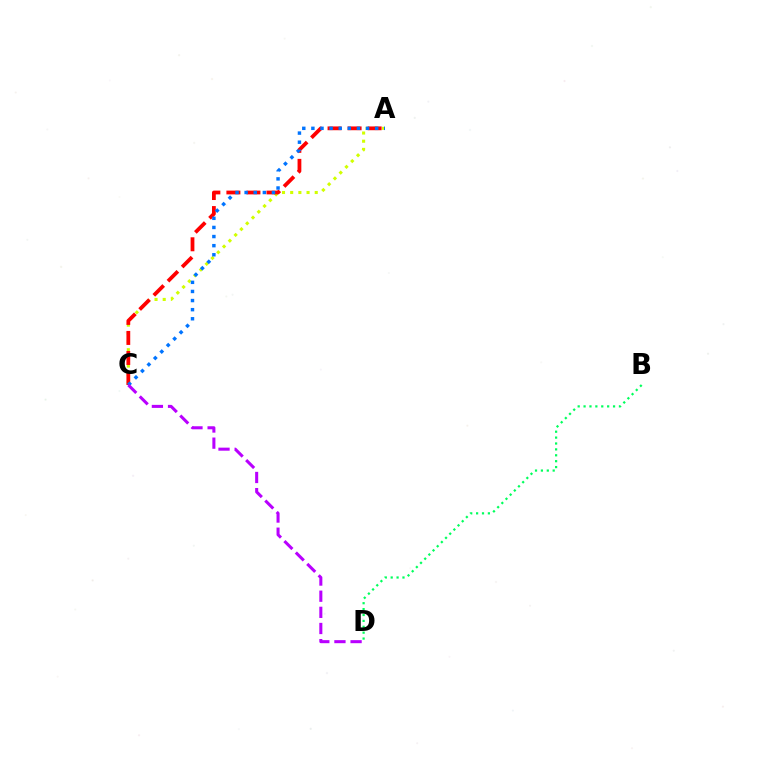{('A', 'C'): [{'color': '#d1ff00', 'line_style': 'dotted', 'thickness': 2.22}, {'color': '#ff0000', 'line_style': 'dashed', 'thickness': 2.72}, {'color': '#0074ff', 'line_style': 'dotted', 'thickness': 2.47}], ('C', 'D'): [{'color': '#b900ff', 'line_style': 'dashed', 'thickness': 2.19}], ('B', 'D'): [{'color': '#00ff5c', 'line_style': 'dotted', 'thickness': 1.6}]}